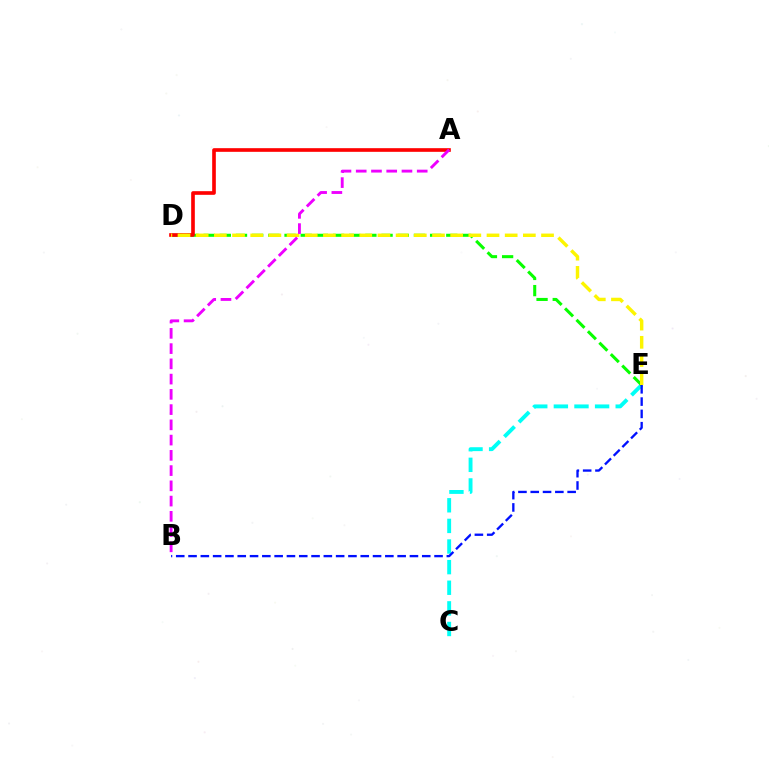{('C', 'E'): [{'color': '#00fff6', 'line_style': 'dashed', 'thickness': 2.8}], ('D', 'E'): [{'color': '#08ff00', 'line_style': 'dashed', 'thickness': 2.2}, {'color': '#fcf500', 'line_style': 'dashed', 'thickness': 2.47}], ('A', 'D'): [{'color': '#ff0000', 'line_style': 'solid', 'thickness': 2.63}], ('A', 'B'): [{'color': '#ee00ff', 'line_style': 'dashed', 'thickness': 2.07}], ('B', 'E'): [{'color': '#0010ff', 'line_style': 'dashed', 'thickness': 1.67}]}